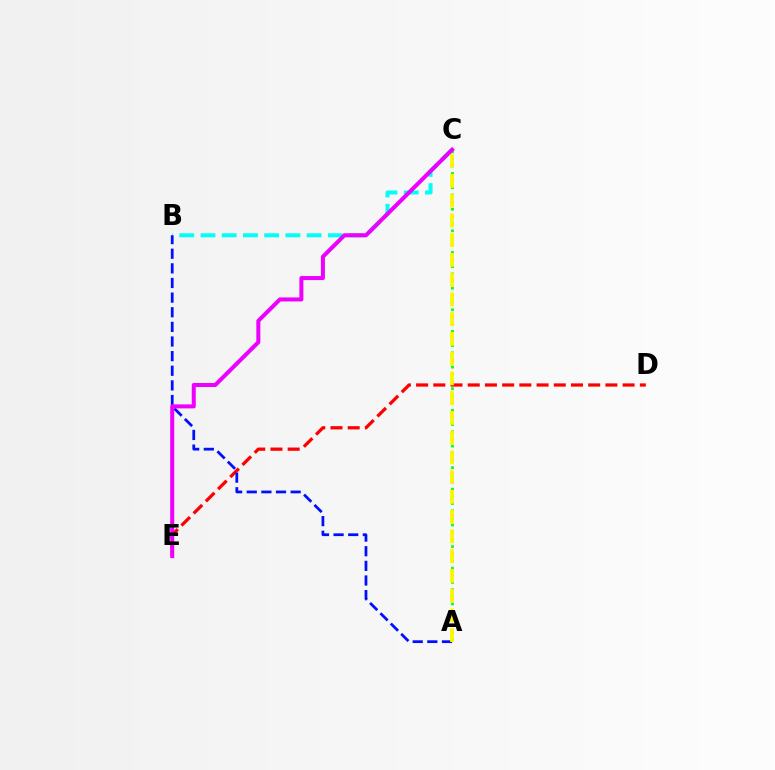{('B', 'C'): [{'color': '#00fff6', 'line_style': 'dashed', 'thickness': 2.88}], ('D', 'E'): [{'color': '#ff0000', 'line_style': 'dashed', 'thickness': 2.34}], ('A', 'B'): [{'color': '#0010ff', 'line_style': 'dashed', 'thickness': 1.99}], ('A', 'C'): [{'color': '#08ff00', 'line_style': 'dotted', 'thickness': 1.95}, {'color': '#fcf500', 'line_style': 'dashed', 'thickness': 2.68}], ('C', 'E'): [{'color': '#ee00ff', 'line_style': 'solid', 'thickness': 2.89}]}